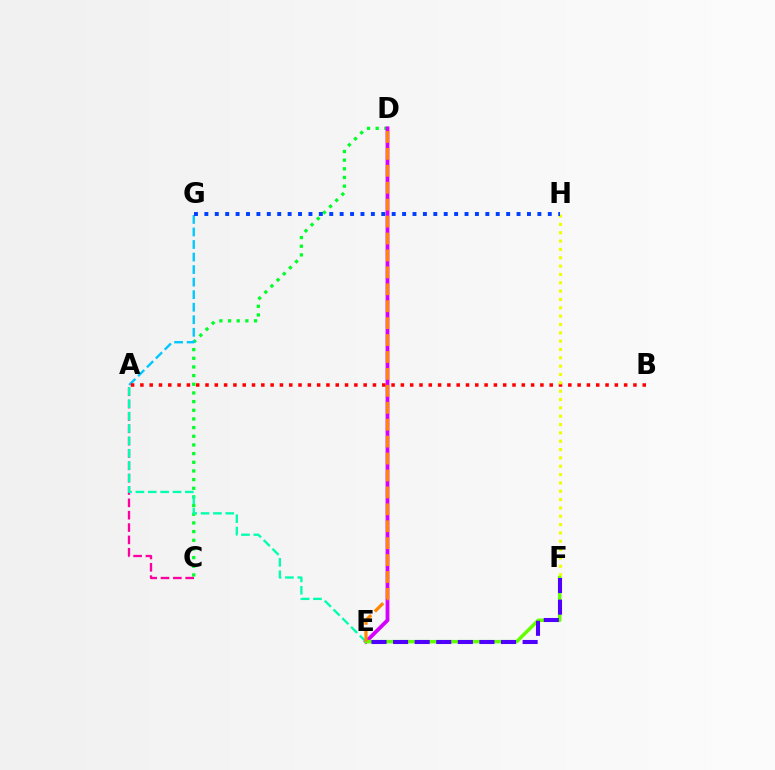{('C', 'D'): [{'color': '#00ff27', 'line_style': 'dotted', 'thickness': 2.35}], ('D', 'E'): [{'color': '#d600ff', 'line_style': 'solid', 'thickness': 2.74}, {'color': '#ff8800', 'line_style': 'dashed', 'thickness': 2.3}], ('A', 'C'): [{'color': '#ff00a0', 'line_style': 'dashed', 'thickness': 1.68}], ('A', 'G'): [{'color': '#00c7ff', 'line_style': 'dashed', 'thickness': 1.7}], ('E', 'F'): [{'color': '#66ff00', 'line_style': 'solid', 'thickness': 2.51}, {'color': '#4f00ff', 'line_style': 'dashed', 'thickness': 2.93}], ('A', 'B'): [{'color': '#ff0000', 'line_style': 'dotted', 'thickness': 2.53}], ('F', 'H'): [{'color': '#eeff00', 'line_style': 'dotted', 'thickness': 2.27}], ('G', 'H'): [{'color': '#003fff', 'line_style': 'dotted', 'thickness': 2.83}], ('A', 'E'): [{'color': '#00ffaf', 'line_style': 'dashed', 'thickness': 1.68}]}